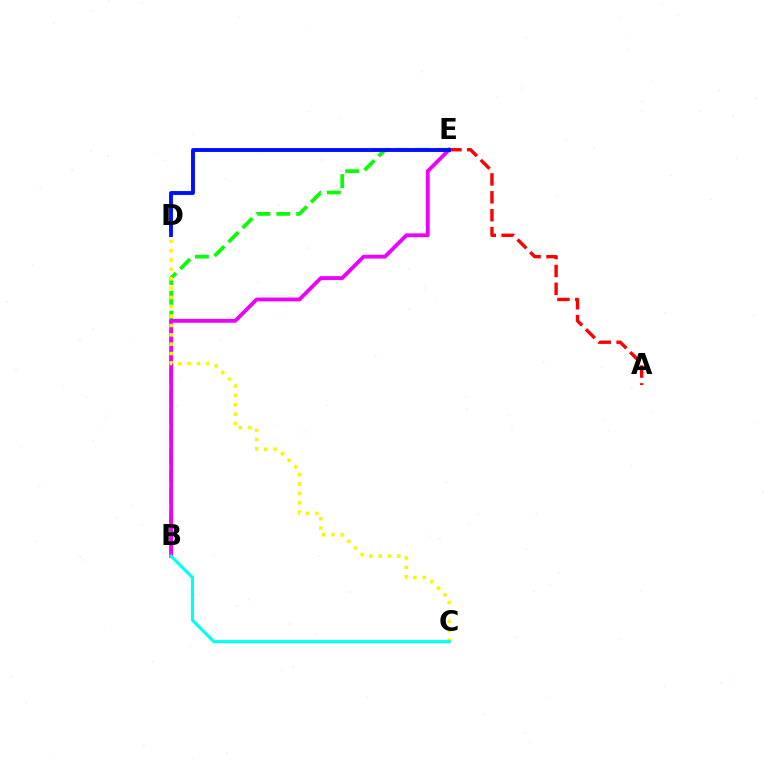{('B', 'E'): [{'color': '#08ff00', 'line_style': 'dashed', 'thickness': 2.69}, {'color': '#ee00ff', 'line_style': 'solid', 'thickness': 2.75}], ('A', 'E'): [{'color': '#ff0000', 'line_style': 'dashed', 'thickness': 2.43}], ('C', 'D'): [{'color': '#fcf500', 'line_style': 'dotted', 'thickness': 2.54}], ('B', 'C'): [{'color': '#00fff6', 'line_style': 'solid', 'thickness': 2.26}], ('D', 'E'): [{'color': '#0010ff', 'line_style': 'solid', 'thickness': 2.8}]}